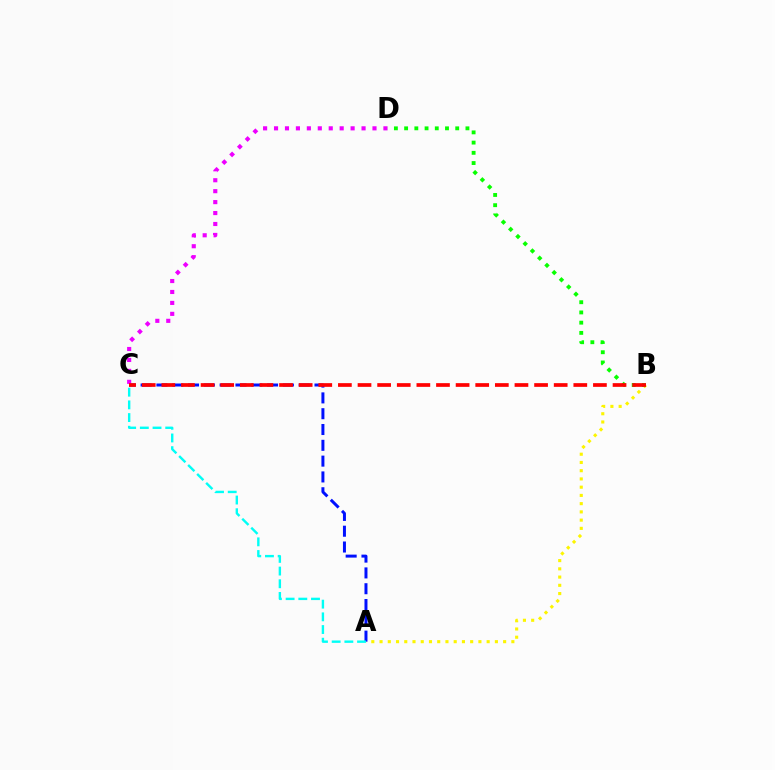{('A', 'B'): [{'color': '#fcf500', 'line_style': 'dotted', 'thickness': 2.24}], ('A', 'C'): [{'color': '#0010ff', 'line_style': 'dashed', 'thickness': 2.15}, {'color': '#00fff6', 'line_style': 'dashed', 'thickness': 1.72}], ('C', 'D'): [{'color': '#ee00ff', 'line_style': 'dotted', 'thickness': 2.97}], ('B', 'D'): [{'color': '#08ff00', 'line_style': 'dotted', 'thickness': 2.78}], ('B', 'C'): [{'color': '#ff0000', 'line_style': 'dashed', 'thickness': 2.67}]}